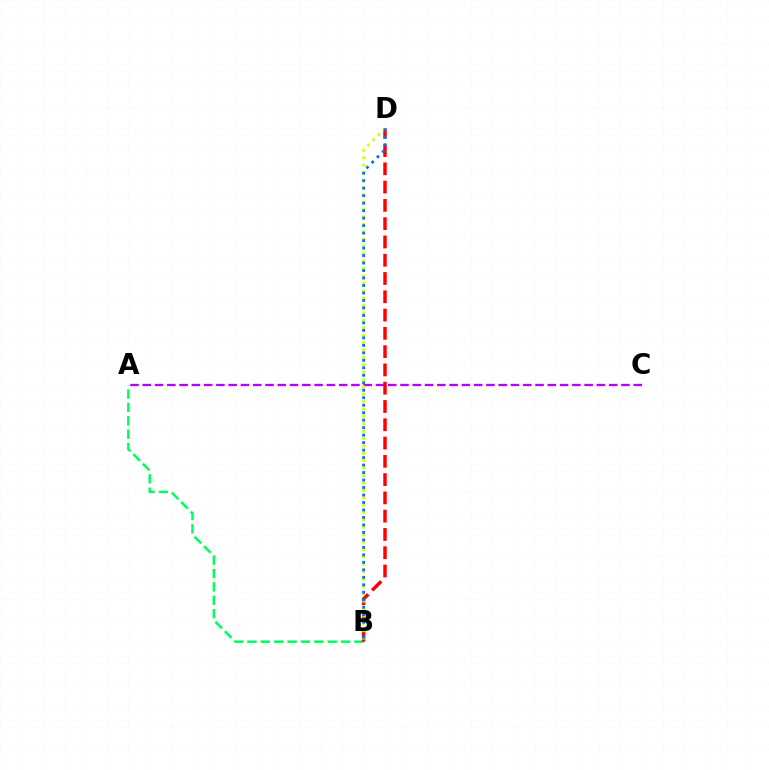{('A', 'B'): [{'color': '#00ff5c', 'line_style': 'dashed', 'thickness': 1.82}], ('A', 'C'): [{'color': '#b900ff', 'line_style': 'dashed', 'thickness': 1.67}], ('B', 'D'): [{'color': '#ff0000', 'line_style': 'dashed', 'thickness': 2.48}, {'color': '#d1ff00', 'line_style': 'dotted', 'thickness': 2.01}, {'color': '#0074ff', 'line_style': 'dotted', 'thickness': 2.03}]}